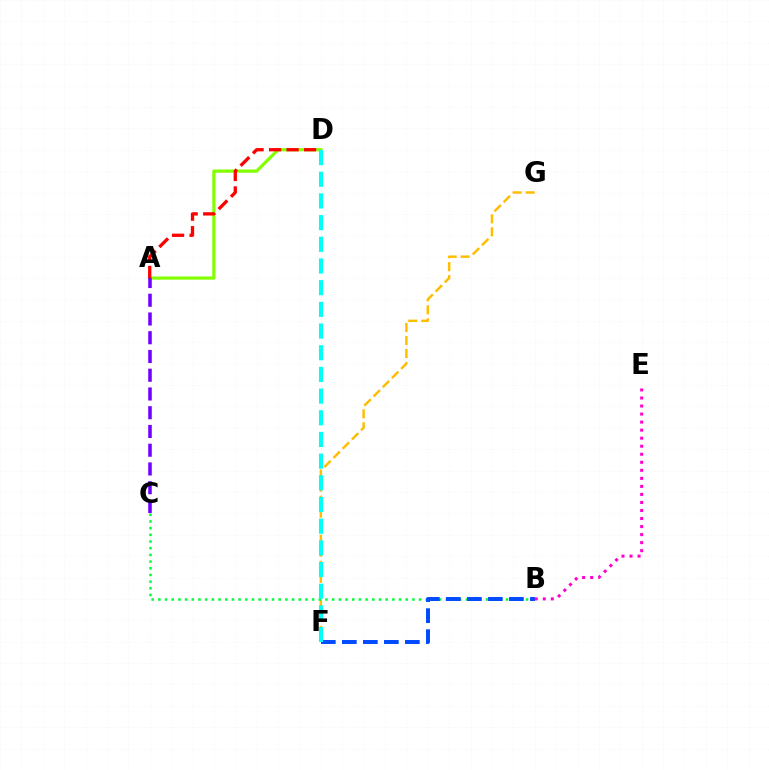{('F', 'G'): [{'color': '#ffbd00', 'line_style': 'dashed', 'thickness': 1.77}], ('B', 'C'): [{'color': '#00ff39', 'line_style': 'dotted', 'thickness': 1.82}], ('A', 'D'): [{'color': '#84ff00', 'line_style': 'solid', 'thickness': 2.32}, {'color': '#ff0000', 'line_style': 'dashed', 'thickness': 2.38}], ('A', 'C'): [{'color': '#7200ff', 'line_style': 'dashed', 'thickness': 2.55}], ('B', 'F'): [{'color': '#004bff', 'line_style': 'dashed', 'thickness': 2.85}], ('D', 'F'): [{'color': '#00fff6', 'line_style': 'dashed', 'thickness': 2.95}], ('B', 'E'): [{'color': '#ff00cf', 'line_style': 'dotted', 'thickness': 2.18}]}